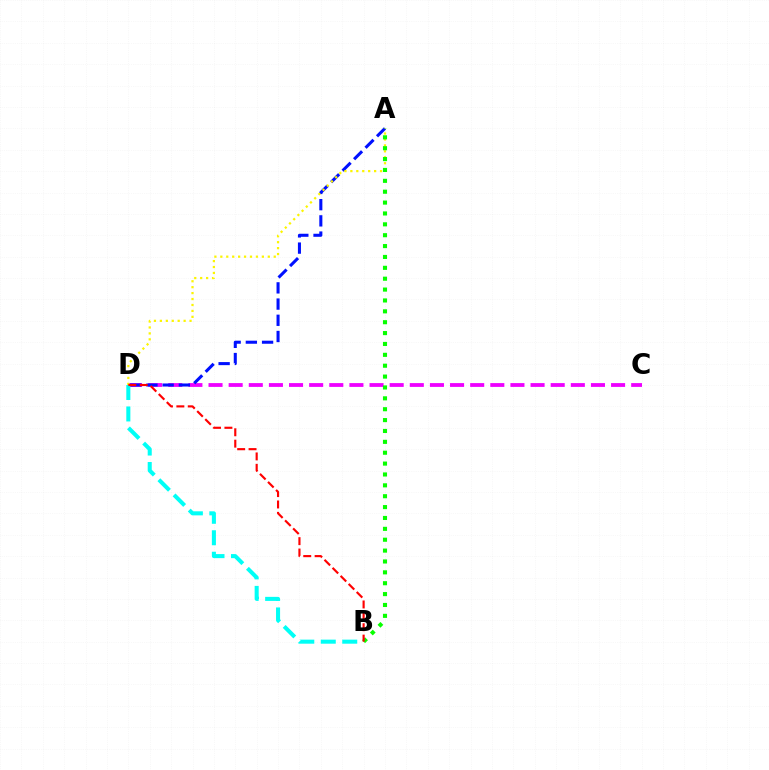{('C', 'D'): [{'color': '#ee00ff', 'line_style': 'dashed', 'thickness': 2.73}], ('A', 'D'): [{'color': '#0010ff', 'line_style': 'dashed', 'thickness': 2.2}, {'color': '#fcf500', 'line_style': 'dotted', 'thickness': 1.61}], ('A', 'B'): [{'color': '#08ff00', 'line_style': 'dotted', 'thickness': 2.95}], ('B', 'D'): [{'color': '#00fff6', 'line_style': 'dashed', 'thickness': 2.92}, {'color': '#ff0000', 'line_style': 'dashed', 'thickness': 1.55}]}